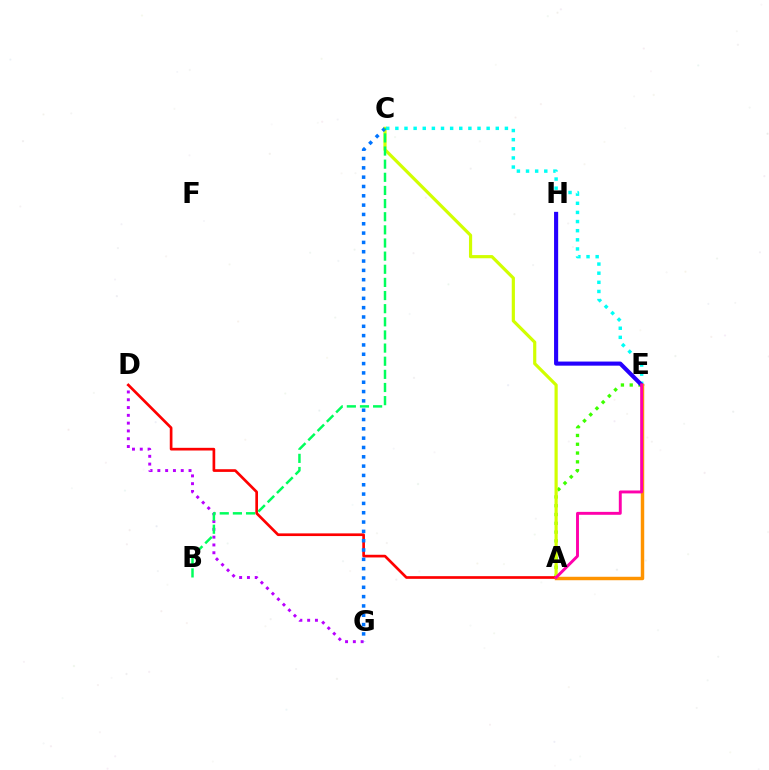{('A', 'E'): [{'color': '#3dff00', 'line_style': 'dotted', 'thickness': 2.39}, {'color': '#ff9400', 'line_style': 'solid', 'thickness': 2.48}, {'color': '#ff00ac', 'line_style': 'solid', 'thickness': 2.1}], ('D', 'G'): [{'color': '#b900ff', 'line_style': 'dotted', 'thickness': 2.12}], ('A', 'C'): [{'color': '#d1ff00', 'line_style': 'solid', 'thickness': 2.29}], ('C', 'E'): [{'color': '#00fff6', 'line_style': 'dotted', 'thickness': 2.48}], ('A', 'D'): [{'color': '#ff0000', 'line_style': 'solid', 'thickness': 1.93}], ('E', 'H'): [{'color': '#2500ff', 'line_style': 'solid', 'thickness': 2.95}], ('C', 'G'): [{'color': '#0074ff', 'line_style': 'dotted', 'thickness': 2.53}], ('B', 'C'): [{'color': '#00ff5c', 'line_style': 'dashed', 'thickness': 1.78}]}